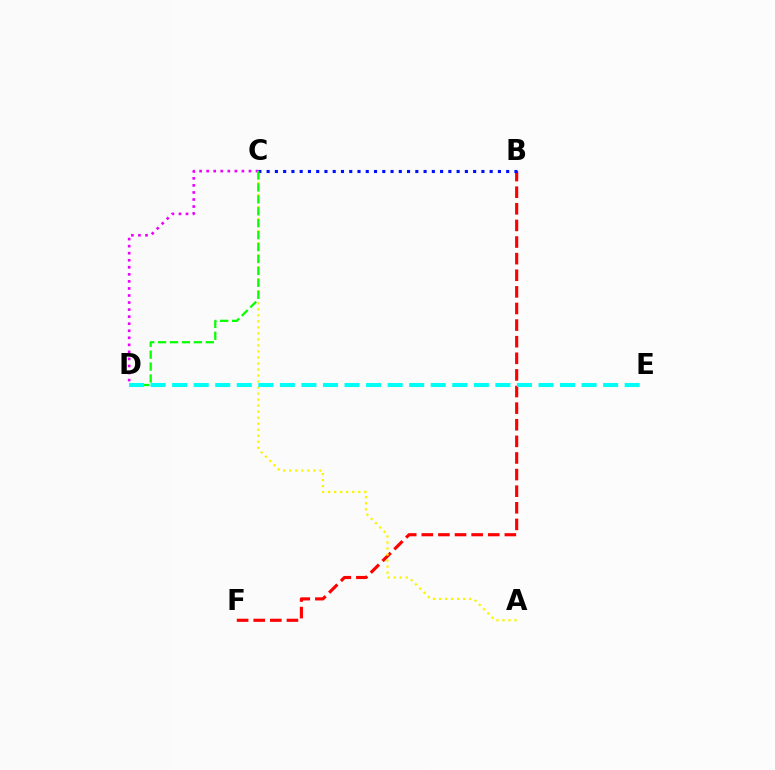{('C', 'D'): [{'color': '#ee00ff', 'line_style': 'dotted', 'thickness': 1.92}, {'color': '#08ff00', 'line_style': 'dashed', 'thickness': 1.62}], ('B', 'F'): [{'color': '#ff0000', 'line_style': 'dashed', 'thickness': 2.26}], ('A', 'C'): [{'color': '#fcf500', 'line_style': 'dotted', 'thickness': 1.64}], ('B', 'C'): [{'color': '#0010ff', 'line_style': 'dotted', 'thickness': 2.24}], ('D', 'E'): [{'color': '#00fff6', 'line_style': 'dashed', 'thickness': 2.93}]}